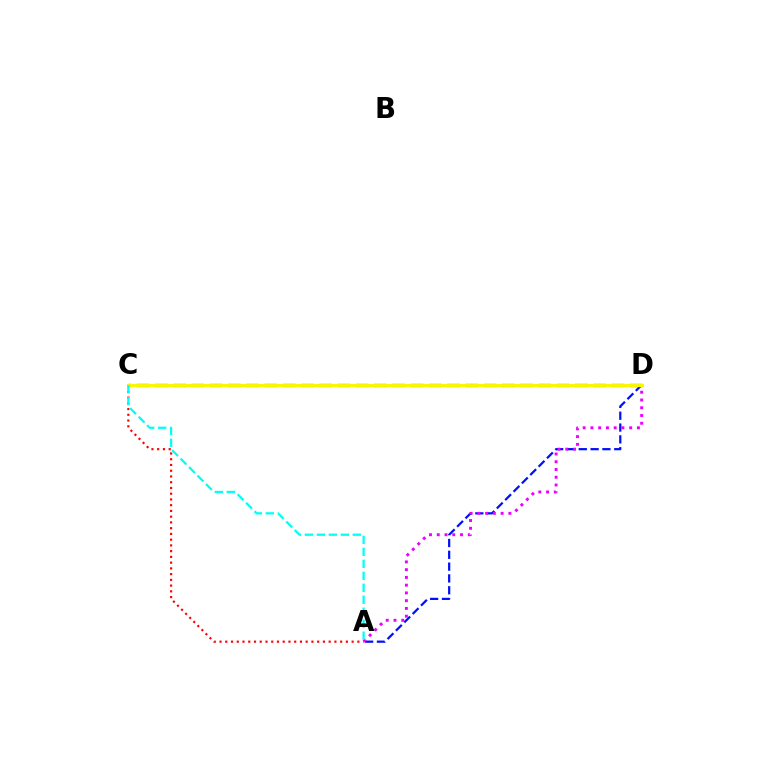{('A', 'D'): [{'color': '#0010ff', 'line_style': 'dashed', 'thickness': 1.61}, {'color': '#ee00ff', 'line_style': 'dotted', 'thickness': 2.11}], ('A', 'C'): [{'color': '#ff0000', 'line_style': 'dotted', 'thickness': 1.56}, {'color': '#00fff6', 'line_style': 'dashed', 'thickness': 1.63}], ('C', 'D'): [{'color': '#08ff00', 'line_style': 'dashed', 'thickness': 2.48}, {'color': '#fcf500', 'line_style': 'solid', 'thickness': 2.13}]}